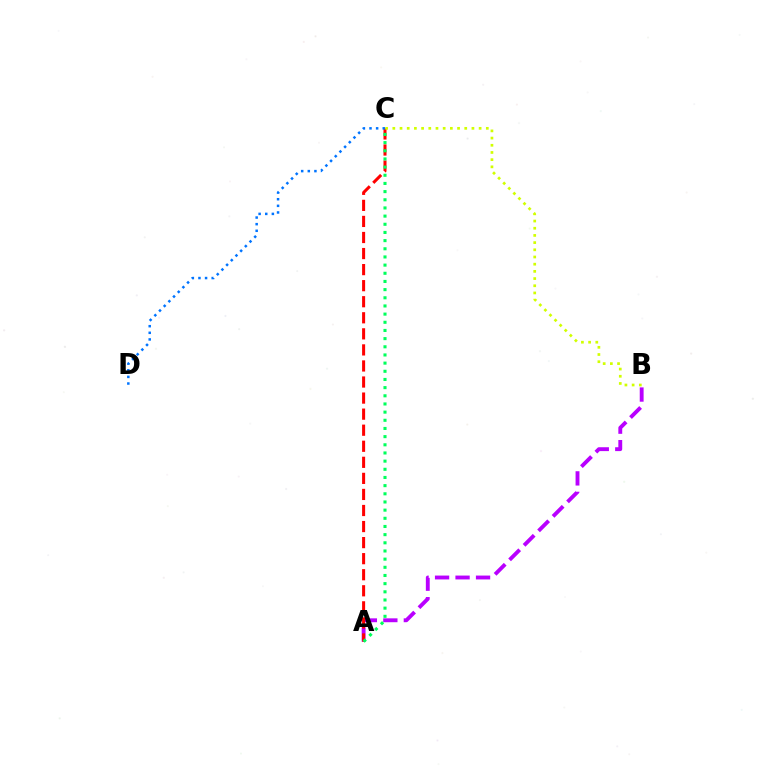{('A', 'B'): [{'color': '#b900ff', 'line_style': 'dashed', 'thickness': 2.78}], ('A', 'C'): [{'color': '#ff0000', 'line_style': 'dashed', 'thickness': 2.18}, {'color': '#00ff5c', 'line_style': 'dotted', 'thickness': 2.22}], ('B', 'C'): [{'color': '#d1ff00', 'line_style': 'dotted', 'thickness': 1.95}], ('C', 'D'): [{'color': '#0074ff', 'line_style': 'dotted', 'thickness': 1.8}]}